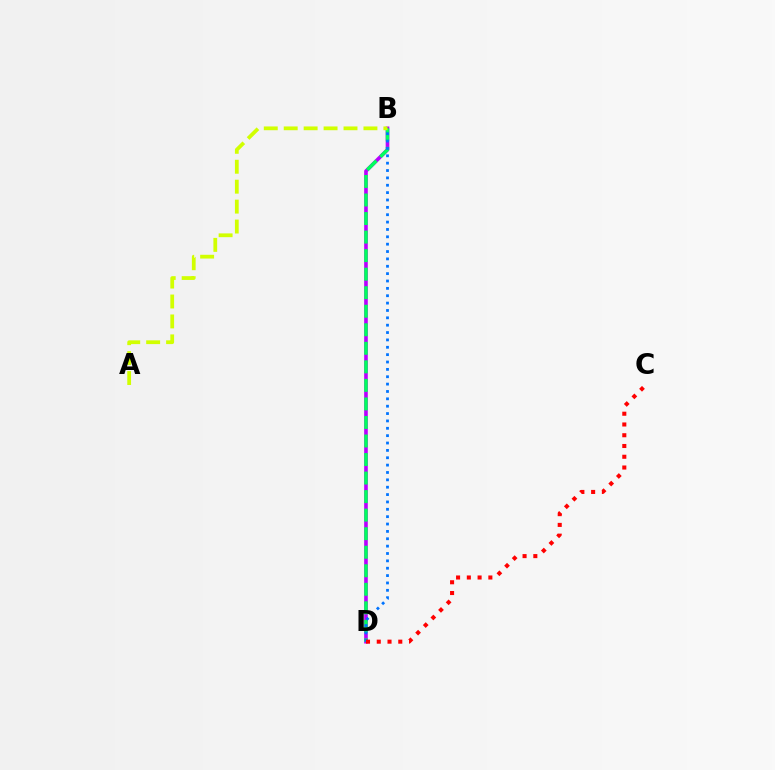{('B', 'D'): [{'color': '#b900ff', 'line_style': 'solid', 'thickness': 2.61}, {'color': '#00ff5c', 'line_style': 'dashed', 'thickness': 2.52}, {'color': '#0074ff', 'line_style': 'dotted', 'thickness': 2.0}], ('A', 'B'): [{'color': '#d1ff00', 'line_style': 'dashed', 'thickness': 2.71}], ('C', 'D'): [{'color': '#ff0000', 'line_style': 'dotted', 'thickness': 2.92}]}